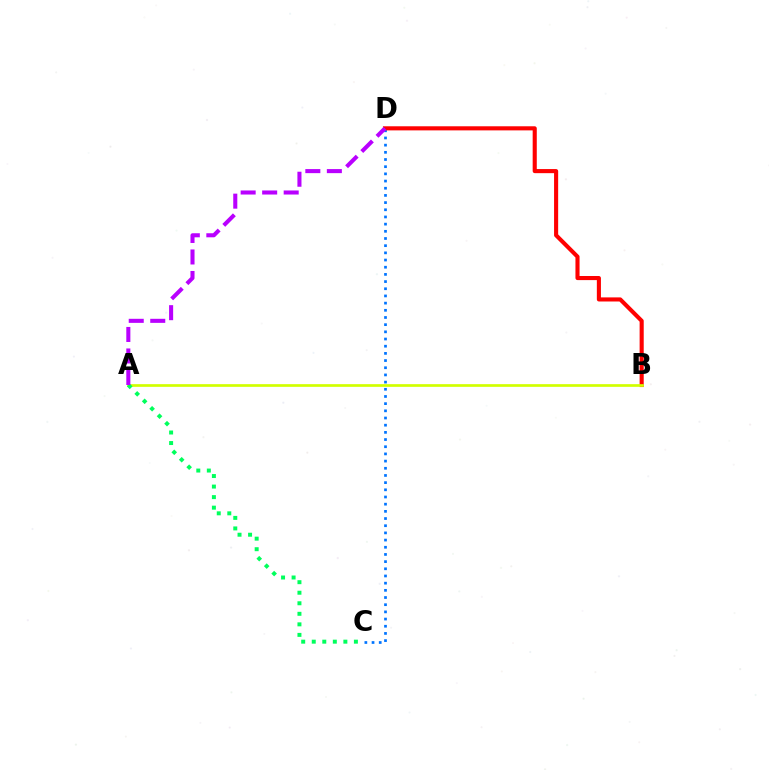{('C', 'D'): [{'color': '#0074ff', 'line_style': 'dotted', 'thickness': 1.95}], ('B', 'D'): [{'color': '#ff0000', 'line_style': 'solid', 'thickness': 2.95}], ('A', 'B'): [{'color': '#d1ff00', 'line_style': 'solid', 'thickness': 1.94}], ('A', 'C'): [{'color': '#00ff5c', 'line_style': 'dotted', 'thickness': 2.86}], ('A', 'D'): [{'color': '#b900ff', 'line_style': 'dashed', 'thickness': 2.92}]}